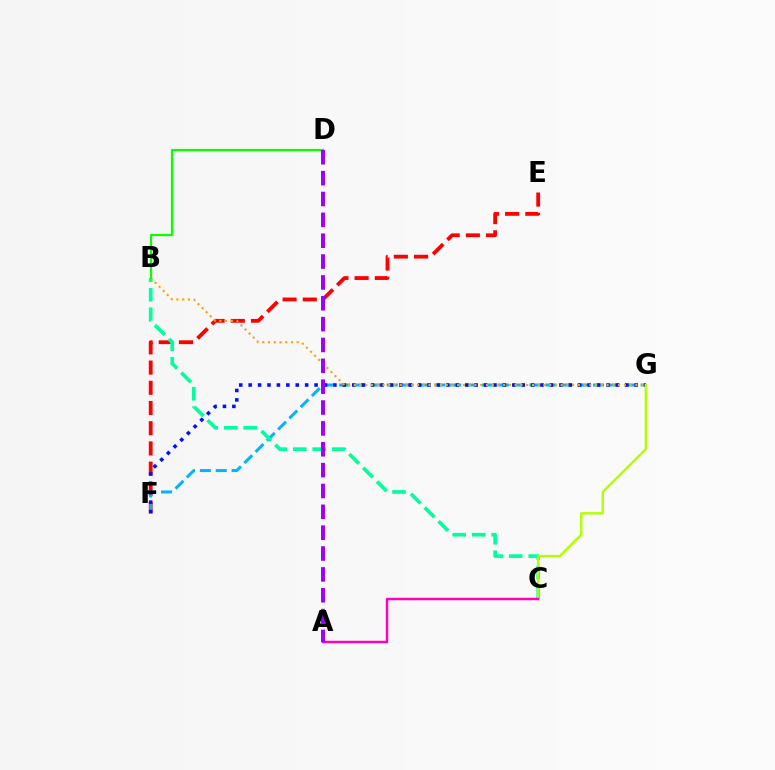{('E', 'F'): [{'color': '#ff0000', 'line_style': 'dashed', 'thickness': 2.75}], ('F', 'G'): [{'color': '#00b5ff', 'line_style': 'dashed', 'thickness': 2.16}, {'color': '#0010ff', 'line_style': 'dotted', 'thickness': 2.56}], ('B', 'C'): [{'color': '#00ff9d', 'line_style': 'dashed', 'thickness': 2.65}], ('C', 'G'): [{'color': '#b3ff00', 'line_style': 'solid', 'thickness': 1.76}], ('A', 'C'): [{'color': '#ff00bd', 'line_style': 'solid', 'thickness': 1.78}], ('B', 'G'): [{'color': '#ffa500', 'line_style': 'dotted', 'thickness': 1.56}], ('B', 'D'): [{'color': '#08ff00', 'line_style': 'solid', 'thickness': 1.57}], ('A', 'D'): [{'color': '#9b00ff', 'line_style': 'dashed', 'thickness': 2.83}]}